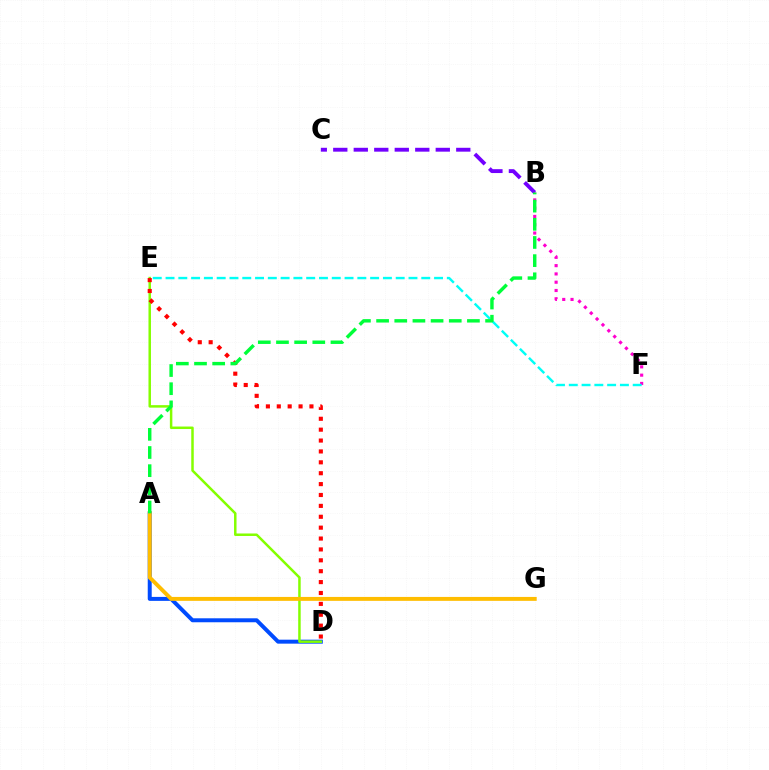{('A', 'D'): [{'color': '#004bff', 'line_style': 'solid', 'thickness': 2.86}], ('B', 'F'): [{'color': '#ff00cf', 'line_style': 'dotted', 'thickness': 2.25}], ('D', 'E'): [{'color': '#84ff00', 'line_style': 'solid', 'thickness': 1.79}, {'color': '#ff0000', 'line_style': 'dotted', 'thickness': 2.96}], ('E', 'F'): [{'color': '#00fff6', 'line_style': 'dashed', 'thickness': 1.74}], ('B', 'C'): [{'color': '#7200ff', 'line_style': 'dashed', 'thickness': 2.78}], ('A', 'G'): [{'color': '#ffbd00', 'line_style': 'solid', 'thickness': 2.82}], ('A', 'B'): [{'color': '#00ff39', 'line_style': 'dashed', 'thickness': 2.47}]}